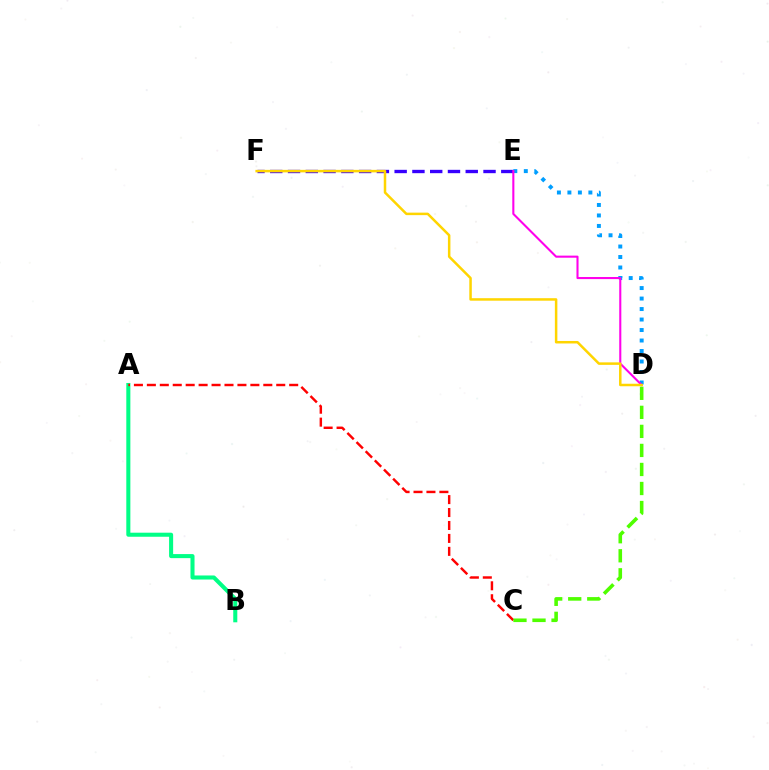{('D', 'E'): [{'color': '#009eff', 'line_style': 'dotted', 'thickness': 2.85}, {'color': '#ff00ed', 'line_style': 'solid', 'thickness': 1.5}], ('A', 'B'): [{'color': '#00ff86', 'line_style': 'solid', 'thickness': 2.92}], ('A', 'C'): [{'color': '#ff0000', 'line_style': 'dashed', 'thickness': 1.76}], ('C', 'D'): [{'color': '#4fff00', 'line_style': 'dashed', 'thickness': 2.59}], ('E', 'F'): [{'color': '#3700ff', 'line_style': 'dashed', 'thickness': 2.41}], ('D', 'F'): [{'color': '#ffd500', 'line_style': 'solid', 'thickness': 1.8}]}